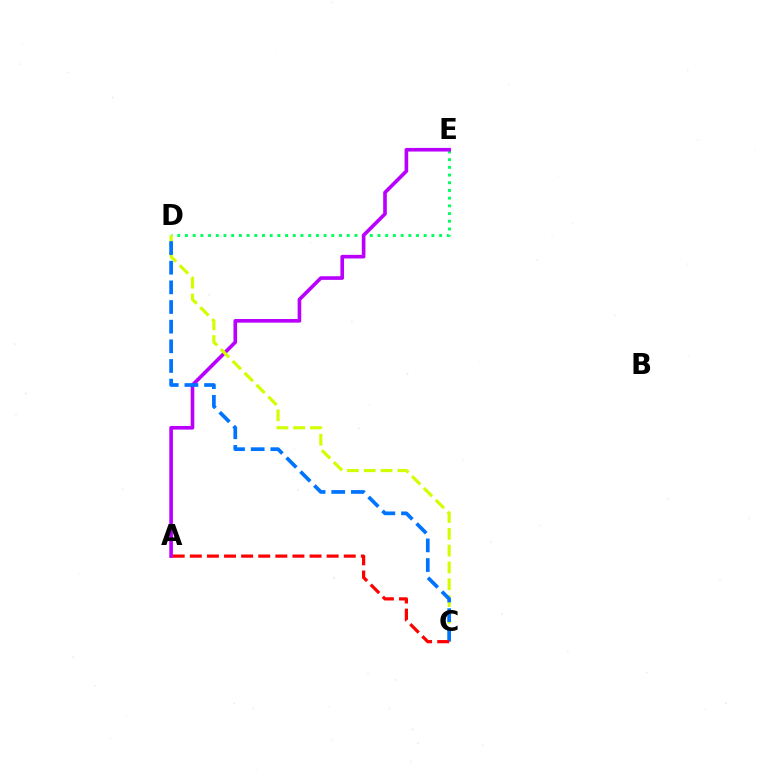{('D', 'E'): [{'color': '#00ff5c', 'line_style': 'dotted', 'thickness': 2.09}], ('A', 'E'): [{'color': '#b900ff', 'line_style': 'solid', 'thickness': 2.61}], ('C', 'D'): [{'color': '#d1ff00', 'line_style': 'dashed', 'thickness': 2.28}, {'color': '#0074ff', 'line_style': 'dashed', 'thickness': 2.67}], ('A', 'C'): [{'color': '#ff0000', 'line_style': 'dashed', 'thickness': 2.32}]}